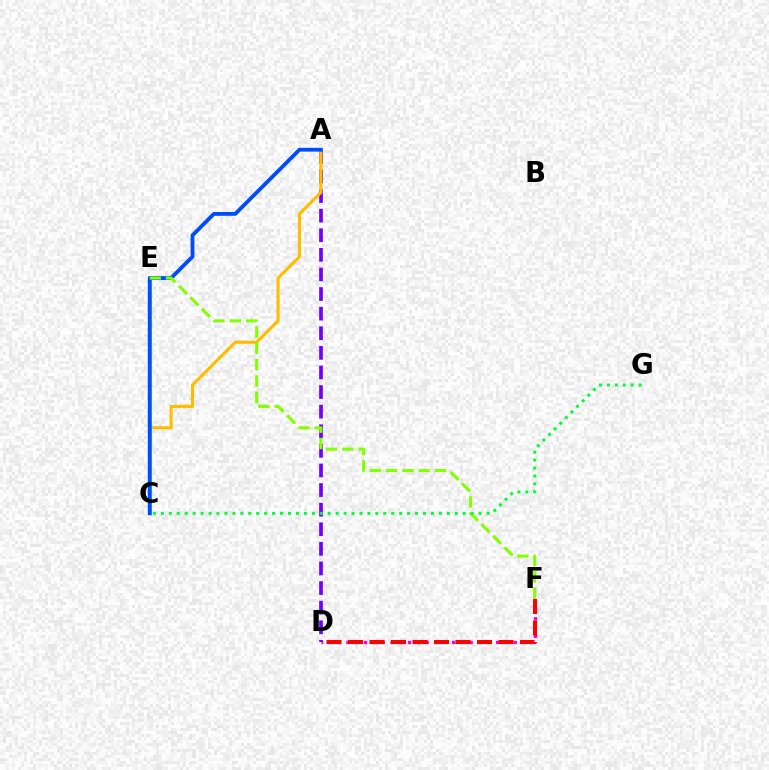{('D', 'F'): [{'color': '#ff00cf', 'line_style': 'dotted', 'thickness': 2.39}, {'color': '#ff0000', 'line_style': 'dashed', 'thickness': 2.92}], ('A', 'D'): [{'color': '#7200ff', 'line_style': 'dashed', 'thickness': 2.66}], ('A', 'C'): [{'color': '#ffbd00', 'line_style': 'solid', 'thickness': 2.23}, {'color': '#004bff', 'line_style': 'solid', 'thickness': 2.75}], ('C', 'E'): [{'color': '#00fff6', 'line_style': 'solid', 'thickness': 2.66}], ('E', 'F'): [{'color': '#84ff00', 'line_style': 'dashed', 'thickness': 2.21}], ('C', 'G'): [{'color': '#00ff39', 'line_style': 'dotted', 'thickness': 2.16}]}